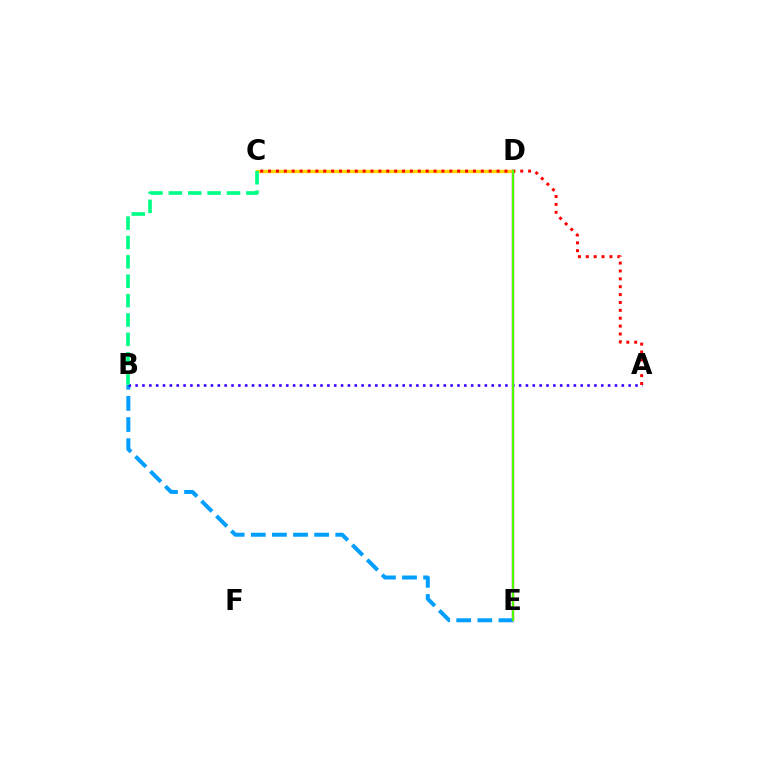{('B', 'E'): [{'color': '#009eff', 'line_style': 'dashed', 'thickness': 2.87}], ('C', 'D'): [{'color': '#ffd500', 'line_style': 'solid', 'thickness': 2.45}], ('D', 'E'): [{'color': '#ff00ed', 'line_style': 'solid', 'thickness': 1.68}, {'color': '#4fff00', 'line_style': 'solid', 'thickness': 1.62}], ('A', 'B'): [{'color': '#3700ff', 'line_style': 'dotted', 'thickness': 1.86}], ('A', 'C'): [{'color': '#ff0000', 'line_style': 'dotted', 'thickness': 2.14}], ('B', 'C'): [{'color': '#00ff86', 'line_style': 'dashed', 'thickness': 2.63}]}